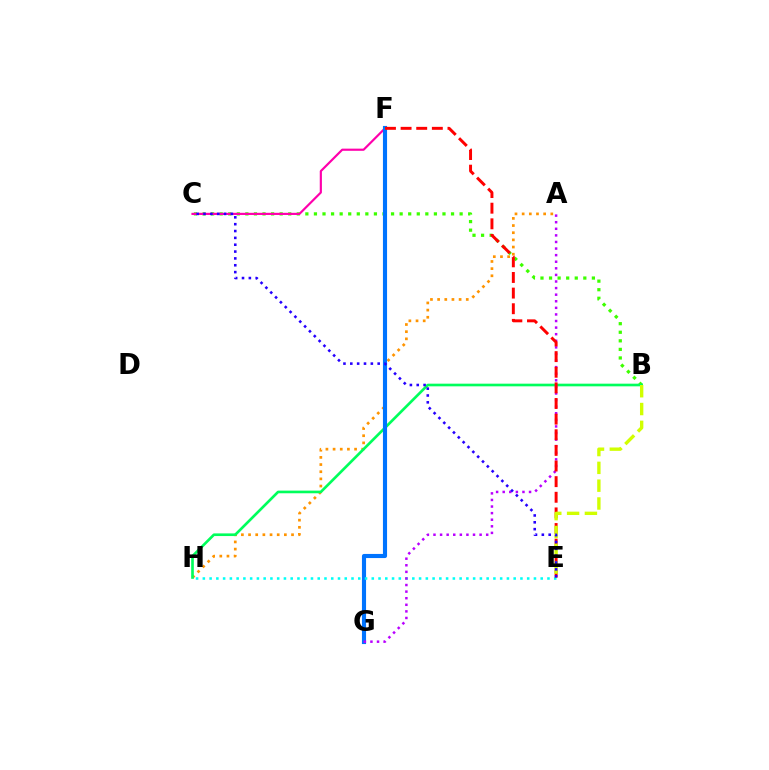{('B', 'C'): [{'color': '#3dff00', 'line_style': 'dotted', 'thickness': 2.33}], ('C', 'F'): [{'color': '#ff00ac', 'line_style': 'solid', 'thickness': 1.56}], ('A', 'H'): [{'color': '#ff9400', 'line_style': 'dotted', 'thickness': 1.95}], ('B', 'H'): [{'color': '#00ff5c', 'line_style': 'solid', 'thickness': 1.91}], ('F', 'G'): [{'color': '#0074ff', 'line_style': 'solid', 'thickness': 2.96}], ('E', 'H'): [{'color': '#00fff6', 'line_style': 'dotted', 'thickness': 1.84}], ('A', 'G'): [{'color': '#b900ff', 'line_style': 'dotted', 'thickness': 1.79}], ('E', 'F'): [{'color': '#ff0000', 'line_style': 'dashed', 'thickness': 2.12}], ('B', 'E'): [{'color': '#d1ff00', 'line_style': 'dashed', 'thickness': 2.42}], ('C', 'E'): [{'color': '#2500ff', 'line_style': 'dotted', 'thickness': 1.86}]}